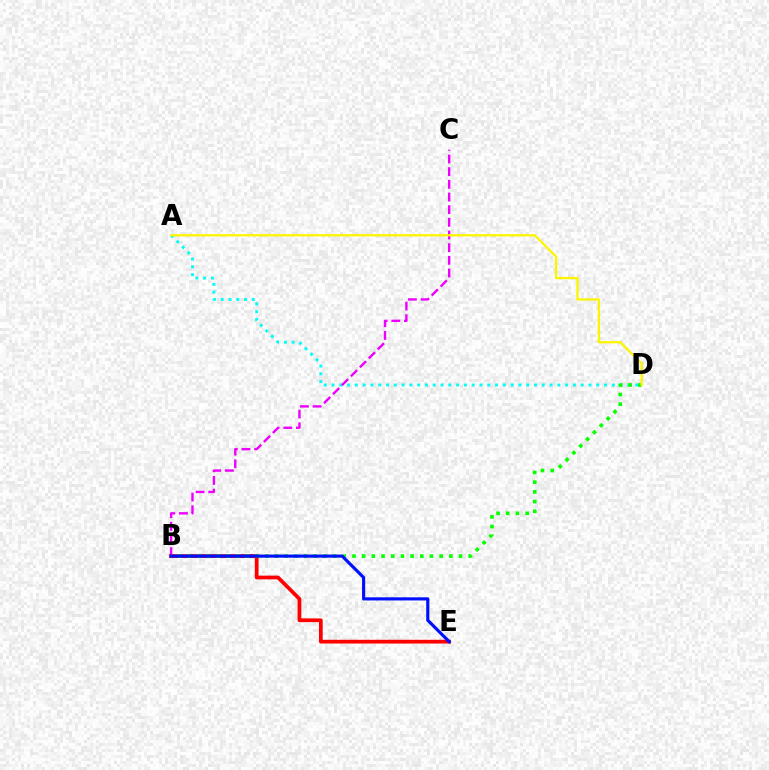{('A', 'D'): [{'color': '#00fff6', 'line_style': 'dotted', 'thickness': 2.12}, {'color': '#fcf500', 'line_style': 'solid', 'thickness': 1.64}], ('B', 'C'): [{'color': '#ee00ff', 'line_style': 'dashed', 'thickness': 1.72}], ('B', 'E'): [{'color': '#ff0000', 'line_style': 'solid', 'thickness': 2.69}, {'color': '#0010ff', 'line_style': 'solid', 'thickness': 2.26}], ('B', 'D'): [{'color': '#08ff00', 'line_style': 'dotted', 'thickness': 2.63}]}